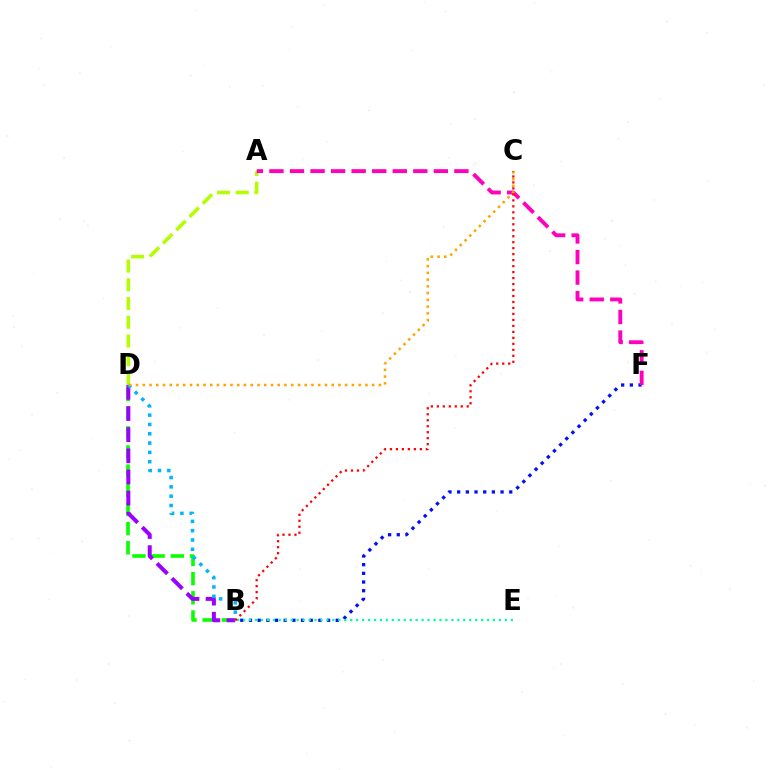{('B', 'D'): [{'color': '#08ff00', 'line_style': 'dashed', 'thickness': 2.6}, {'color': '#9b00ff', 'line_style': 'dashed', 'thickness': 2.87}, {'color': '#00b5ff', 'line_style': 'dotted', 'thickness': 2.53}], ('B', 'F'): [{'color': '#0010ff', 'line_style': 'dotted', 'thickness': 2.36}], ('B', 'E'): [{'color': '#00ff9d', 'line_style': 'dotted', 'thickness': 1.62}], ('A', 'D'): [{'color': '#b3ff00', 'line_style': 'dashed', 'thickness': 2.54}], ('A', 'F'): [{'color': '#ff00bd', 'line_style': 'dashed', 'thickness': 2.79}], ('C', 'D'): [{'color': '#ffa500', 'line_style': 'dotted', 'thickness': 1.83}], ('B', 'C'): [{'color': '#ff0000', 'line_style': 'dotted', 'thickness': 1.62}]}